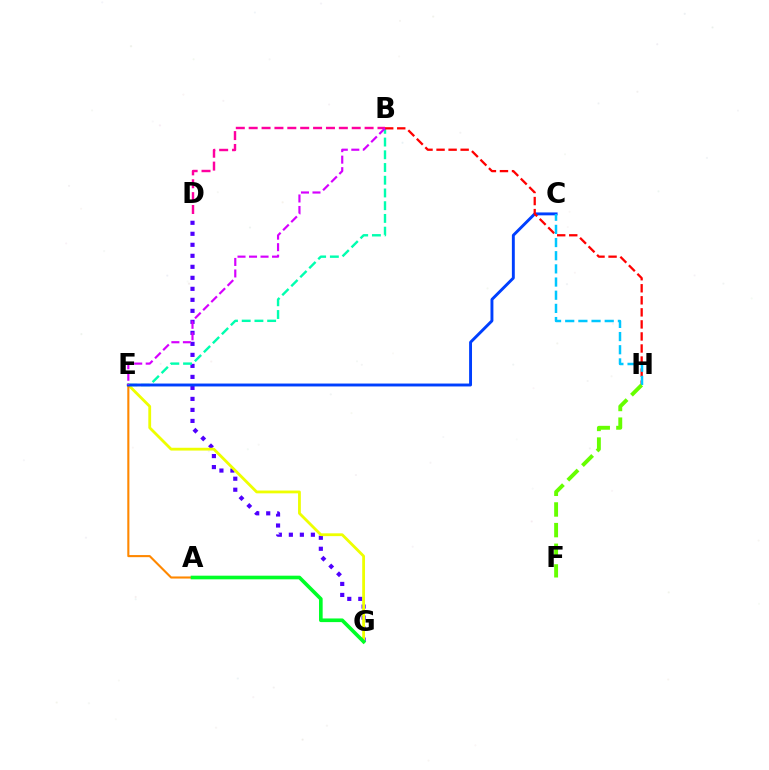{('B', 'D'): [{'color': '#ff00a0', 'line_style': 'dashed', 'thickness': 1.75}], ('D', 'G'): [{'color': '#4f00ff', 'line_style': 'dotted', 'thickness': 2.99}], ('E', 'G'): [{'color': '#eeff00', 'line_style': 'solid', 'thickness': 2.02}], ('B', 'E'): [{'color': '#00ffaf', 'line_style': 'dashed', 'thickness': 1.73}, {'color': '#d600ff', 'line_style': 'dashed', 'thickness': 1.56}], ('A', 'E'): [{'color': '#ff8800', 'line_style': 'solid', 'thickness': 1.51}], ('C', 'E'): [{'color': '#003fff', 'line_style': 'solid', 'thickness': 2.1}], ('B', 'H'): [{'color': '#ff0000', 'line_style': 'dashed', 'thickness': 1.64}], ('A', 'G'): [{'color': '#00ff27', 'line_style': 'solid', 'thickness': 2.62}], ('C', 'H'): [{'color': '#00c7ff', 'line_style': 'dashed', 'thickness': 1.79}], ('F', 'H'): [{'color': '#66ff00', 'line_style': 'dashed', 'thickness': 2.81}]}